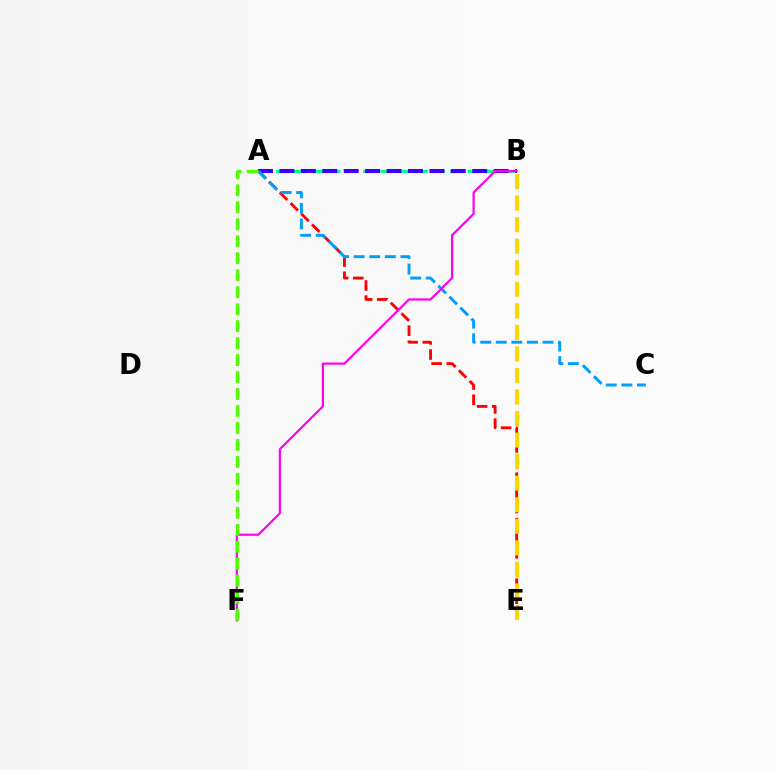{('A', 'B'): [{'color': '#00ff86', 'line_style': 'dashed', 'thickness': 2.37}, {'color': '#3700ff', 'line_style': 'dashed', 'thickness': 2.91}], ('A', 'E'): [{'color': '#ff0000', 'line_style': 'dashed', 'thickness': 2.06}], ('A', 'C'): [{'color': '#009eff', 'line_style': 'dashed', 'thickness': 2.12}], ('B', 'E'): [{'color': '#ffd500', 'line_style': 'dashed', 'thickness': 2.93}], ('B', 'F'): [{'color': '#ff00ed', 'line_style': 'solid', 'thickness': 1.59}], ('A', 'F'): [{'color': '#4fff00', 'line_style': 'dashed', 'thickness': 2.31}]}